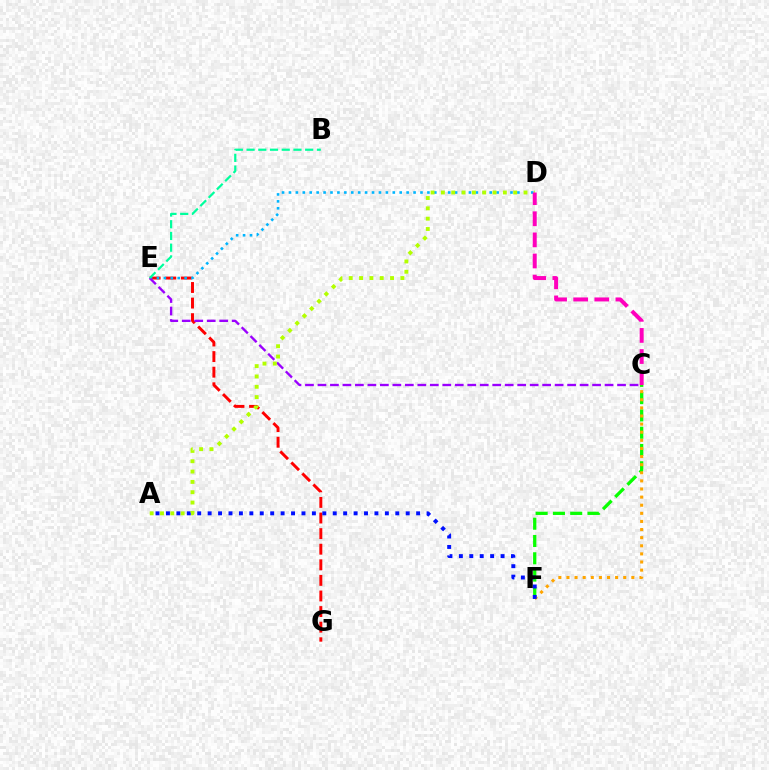{('C', 'F'): [{'color': '#08ff00', 'line_style': 'dashed', 'thickness': 2.35}, {'color': '#ffa500', 'line_style': 'dotted', 'thickness': 2.2}], ('E', 'G'): [{'color': '#ff0000', 'line_style': 'dashed', 'thickness': 2.12}], ('D', 'E'): [{'color': '#00b5ff', 'line_style': 'dotted', 'thickness': 1.88}], ('C', 'E'): [{'color': '#9b00ff', 'line_style': 'dashed', 'thickness': 1.7}], ('A', 'F'): [{'color': '#0010ff', 'line_style': 'dotted', 'thickness': 2.83}], ('A', 'D'): [{'color': '#b3ff00', 'line_style': 'dotted', 'thickness': 2.81}], ('B', 'E'): [{'color': '#00ff9d', 'line_style': 'dashed', 'thickness': 1.59}], ('C', 'D'): [{'color': '#ff00bd', 'line_style': 'dashed', 'thickness': 2.87}]}